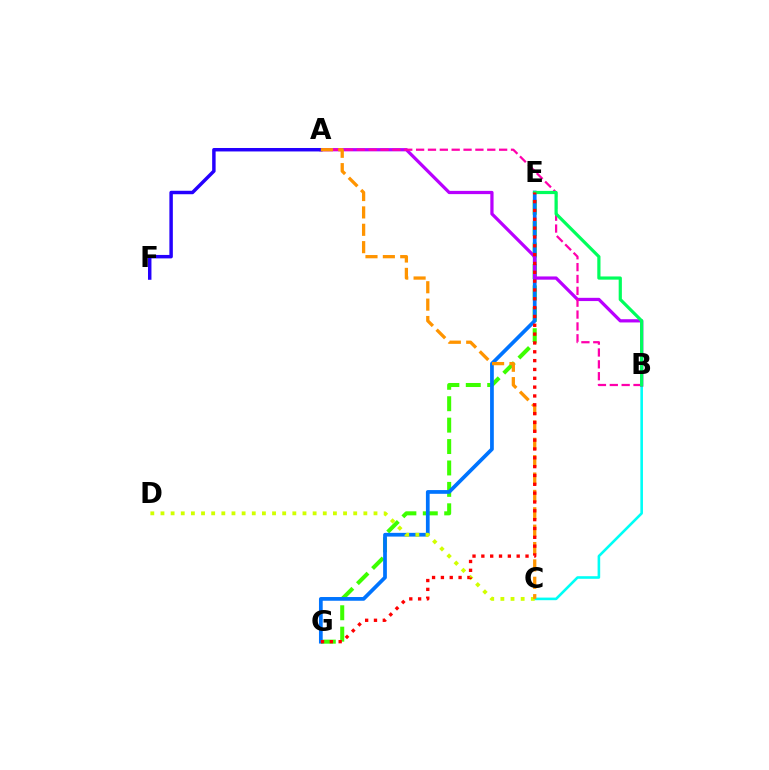{('E', 'G'): [{'color': '#3dff00', 'line_style': 'dashed', 'thickness': 2.91}, {'color': '#0074ff', 'line_style': 'solid', 'thickness': 2.69}, {'color': '#ff0000', 'line_style': 'dotted', 'thickness': 2.4}], ('B', 'C'): [{'color': '#00fff6', 'line_style': 'solid', 'thickness': 1.87}], ('A', 'B'): [{'color': '#b900ff', 'line_style': 'solid', 'thickness': 2.33}, {'color': '#ff00ac', 'line_style': 'dashed', 'thickness': 1.61}], ('A', 'F'): [{'color': '#2500ff', 'line_style': 'solid', 'thickness': 2.49}], ('B', 'E'): [{'color': '#00ff5c', 'line_style': 'solid', 'thickness': 2.3}], ('C', 'D'): [{'color': '#d1ff00', 'line_style': 'dotted', 'thickness': 2.76}], ('A', 'C'): [{'color': '#ff9400', 'line_style': 'dashed', 'thickness': 2.36}]}